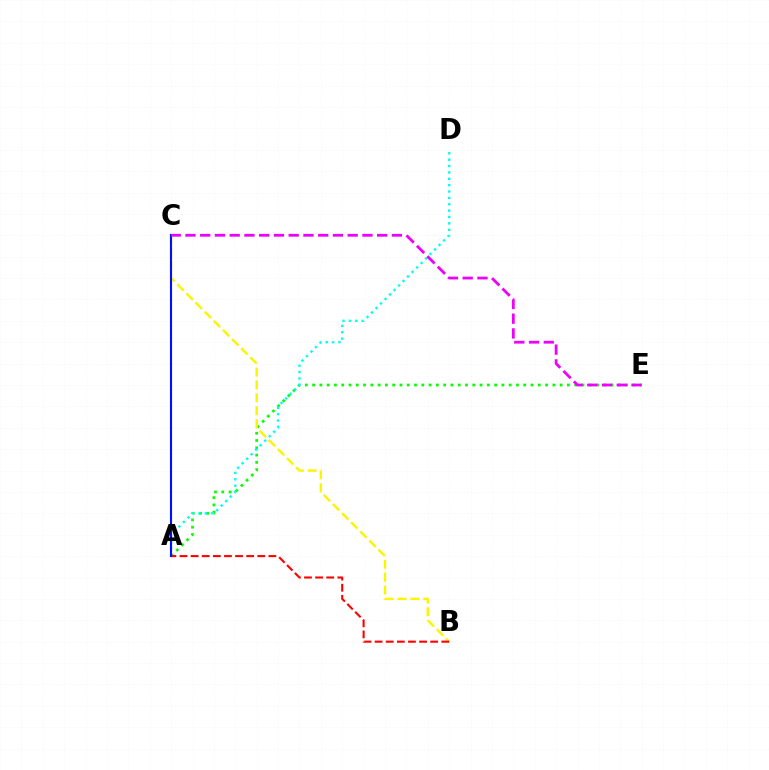{('A', 'E'): [{'color': '#08ff00', 'line_style': 'dotted', 'thickness': 1.98}], ('B', 'C'): [{'color': '#fcf500', 'line_style': 'dashed', 'thickness': 1.75}], ('A', 'D'): [{'color': '#00fff6', 'line_style': 'dotted', 'thickness': 1.73}], ('A', 'B'): [{'color': '#ff0000', 'line_style': 'dashed', 'thickness': 1.51}], ('A', 'C'): [{'color': '#0010ff', 'line_style': 'solid', 'thickness': 1.52}], ('C', 'E'): [{'color': '#ee00ff', 'line_style': 'dashed', 'thickness': 2.0}]}